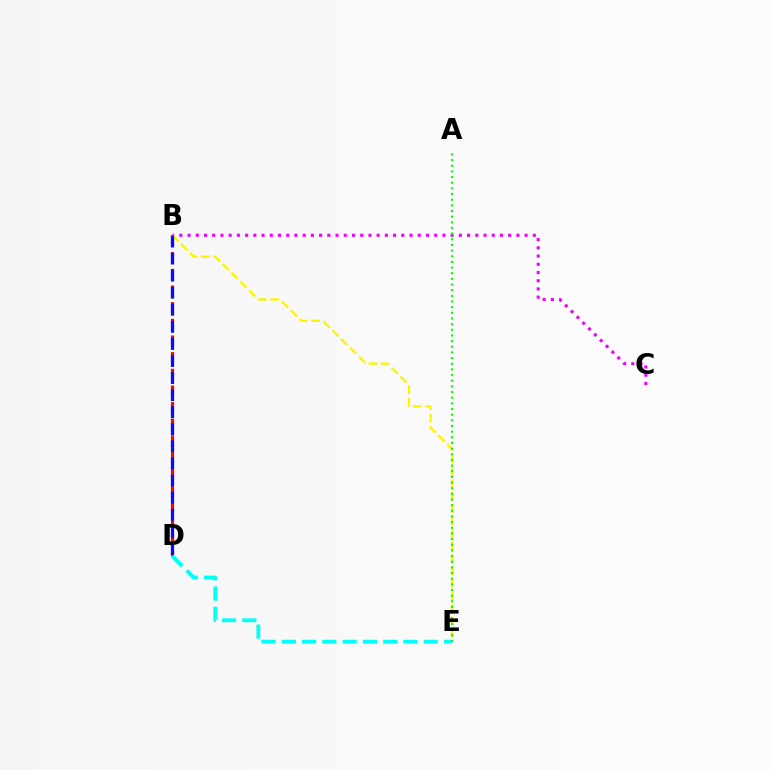{('B', 'D'): [{'color': '#ff0000', 'line_style': 'dashed', 'thickness': 2.26}, {'color': '#0010ff', 'line_style': 'dashed', 'thickness': 2.32}], ('B', 'C'): [{'color': '#ee00ff', 'line_style': 'dotted', 'thickness': 2.23}], ('D', 'E'): [{'color': '#00fff6', 'line_style': 'dashed', 'thickness': 2.75}], ('B', 'E'): [{'color': '#fcf500', 'line_style': 'dashed', 'thickness': 1.69}], ('A', 'E'): [{'color': '#08ff00', 'line_style': 'dotted', 'thickness': 1.54}]}